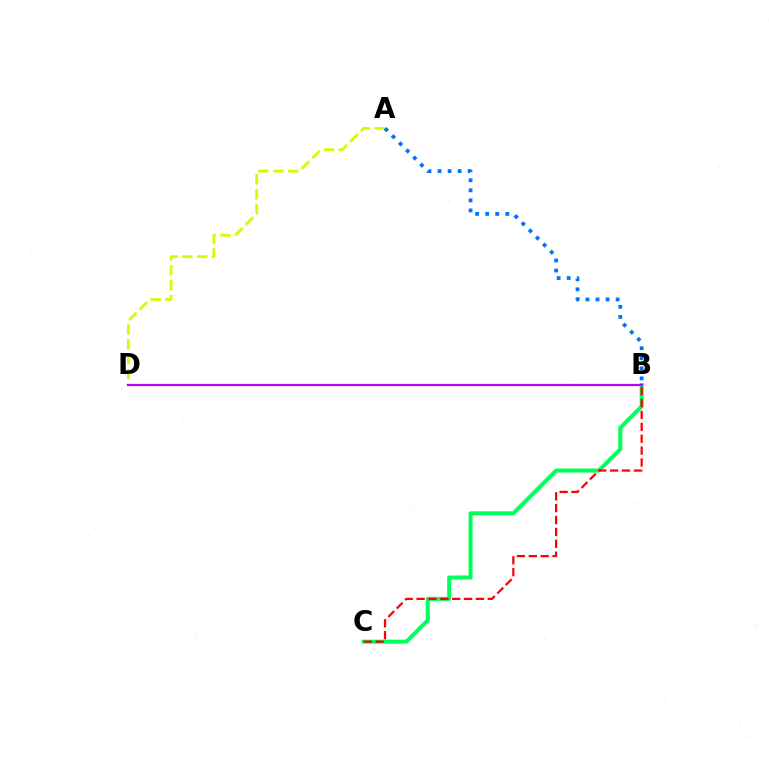{('A', 'D'): [{'color': '#d1ff00', 'line_style': 'dashed', 'thickness': 2.02}], ('B', 'C'): [{'color': '#00ff5c', 'line_style': 'solid', 'thickness': 2.9}, {'color': '#ff0000', 'line_style': 'dashed', 'thickness': 1.61}], ('A', 'B'): [{'color': '#0074ff', 'line_style': 'dotted', 'thickness': 2.73}], ('B', 'D'): [{'color': '#b900ff', 'line_style': 'solid', 'thickness': 1.59}]}